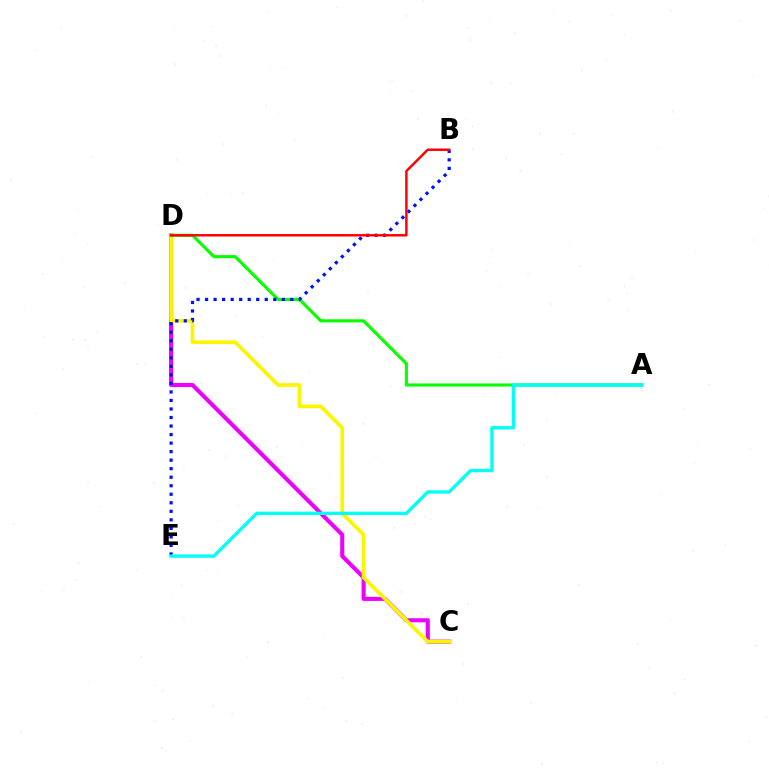{('C', 'D'): [{'color': '#ee00ff', 'line_style': 'solid', 'thickness': 2.94}, {'color': '#fcf500', 'line_style': 'solid', 'thickness': 2.66}], ('A', 'D'): [{'color': '#08ff00', 'line_style': 'solid', 'thickness': 2.25}], ('B', 'E'): [{'color': '#0010ff', 'line_style': 'dotted', 'thickness': 2.32}], ('B', 'D'): [{'color': '#ff0000', 'line_style': 'solid', 'thickness': 1.76}], ('A', 'E'): [{'color': '#00fff6', 'line_style': 'solid', 'thickness': 2.39}]}